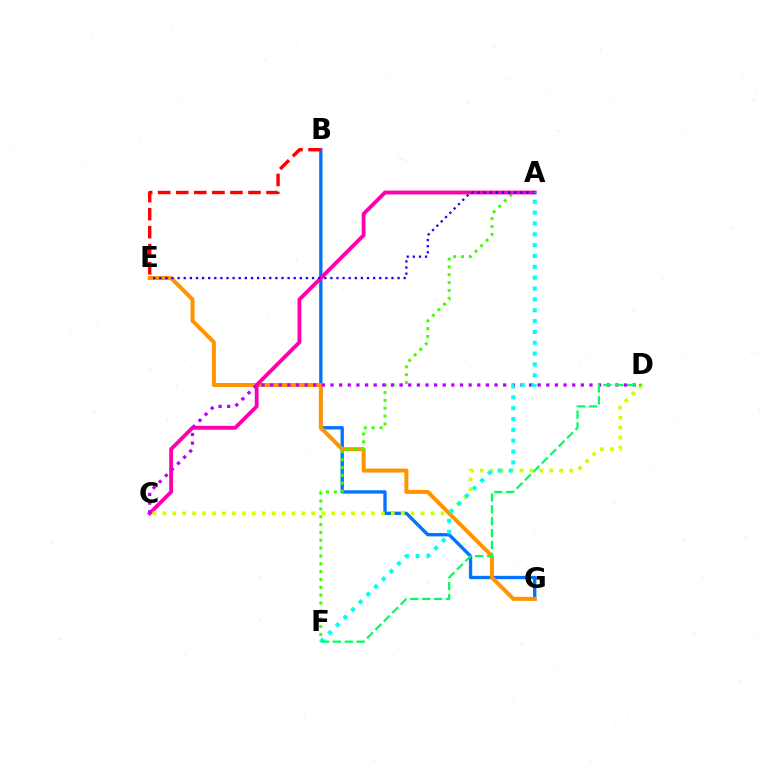{('B', 'G'): [{'color': '#0074ff', 'line_style': 'solid', 'thickness': 2.41}], ('E', 'G'): [{'color': '#ff9400', 'line_style': 'solid', 'thickness': 2.88}], ('B', 'E'): [{'color': '#ff0000', 'line_style': 'dashed', 'thickness': 2.45}], ('A', 'F'): [{'color': '#3dff00', 'line_style': 'dotted', 'thickness': 2.13}, {'color': '#00fff6', 'line_style': 'dotted', 'thickness': 2.95}], ('A', 'C'): [{'color': '#ff00ac', 'line_style': 'solid', 'thickness': 2.77}], ('C', 'D'): [{'color': '#b900ff', 'line_style': 'dotted', 'thickness': 2.34}, {'color': '#d1ff00', 'line_style': 'dotted', 'thickness': 2.7}], ('A', 'E'): [{'color': '#2500ff', 'line_style': 'dotted', 'thickness': 1.66}], ('D', 'F'): [{'color': '#00ff5c', 'line_style': 'dashed', 'thickness': 1.62}]}